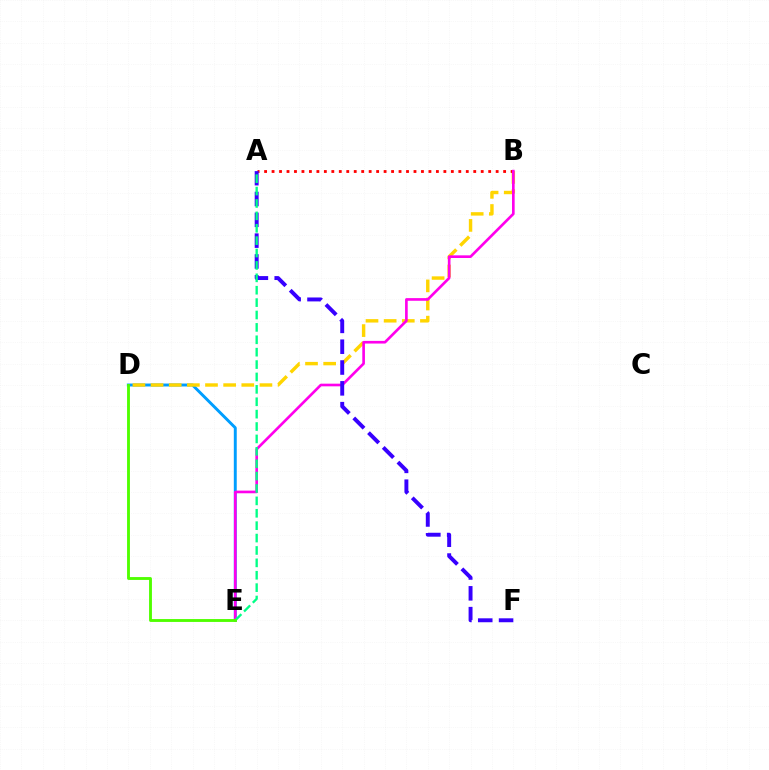{('D', 'E'): [{'color': '#009eff', 'line_style': 'solid', 'thickness': 2.11}, {'color': '#4fff00', 'line_style': 'solid', 'thickness': 2.07}], ('B', 'D'): [{'color': '#ffd500', 'line_style': 'dashed', 'thickness': 2.47}], ('A', 'B'): [{'color': '#ff0000', 'line_style': 'dotted', 'thickness': 2.03}], ('B', 'E'): [{'color': '#ff00ed', 'line_style': 'solid', 'thickness': 1.91}], ('A', 'F'): [{'color': '#3700ff', 'line_style': 'dashed', 'thickness': 2.83}], ('A', 'E'): [{'color': '#00ff86', 'line_style': 'dashed', 'thickness': 1.68}]}